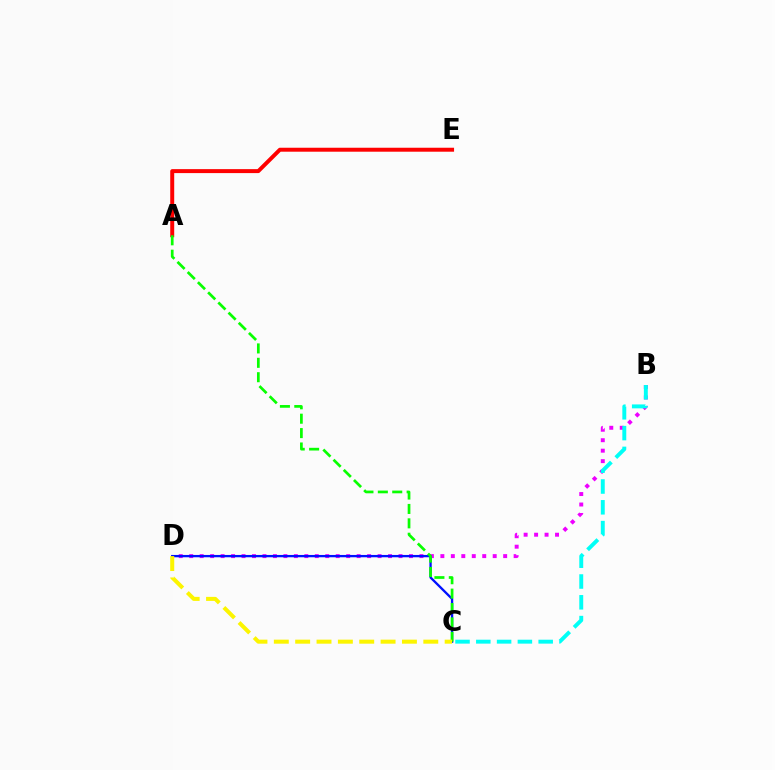{('B', 'D'): [{'color': '#ee00ff', 'line_style': 'dotted', 'thickness': 2.84}], ('C', 'D'): [{'color': '#0010ff', 'line_style': 'solid', 'thickness': 1.67}, {'color': '#fcf500', 'line_style': 'dashed', 'thickness': 2.9}], ('A', 'E'): [{'color': '#ff0000', 'line_style': 'solid', 'thickness': 2.86}], ('A', 'C'): [{'color': '#08ff00', 'line_style': 'dashed', 'thickness': 1.96}], ('B', 'C'): [{'color': '#00fff6', 'line_style': 'dashed', 'thickness': 2.82}]}